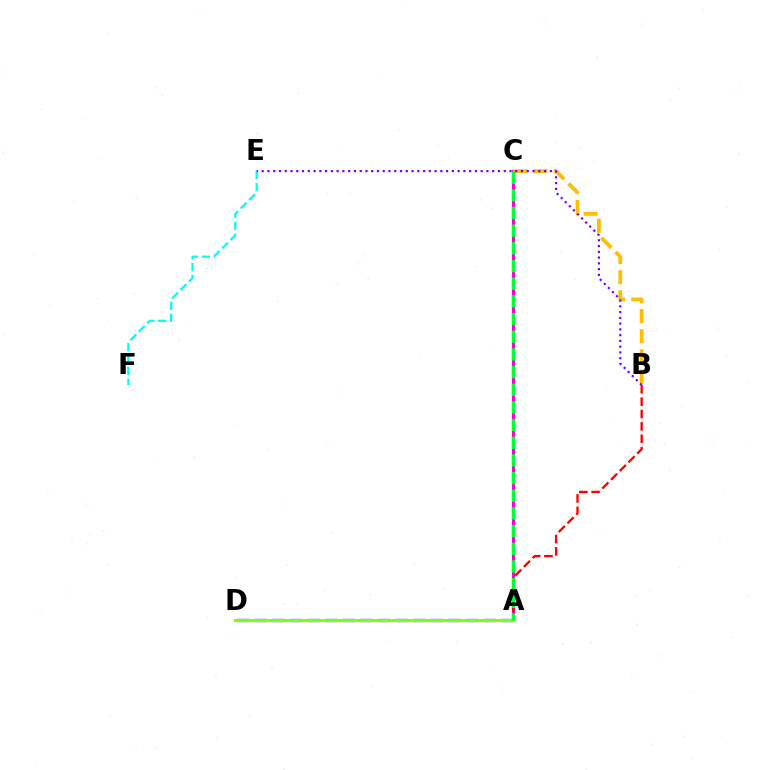{('A', 'C'): [{'color': '#ff00cf', 'line_style': 'solid', 'thickness': 2.28}, {'color': '#00ff39', 'line_style': 'dashed', 'thickness': 2.4}], ('B', 'C'): [{'color': '#ffbd00', 'line_style': 'dashed', 'thickness': 2.73}], ('A', 'D'): [{'color': '#004bff', 'line_style': 'dashed', 'thickness': 2.39}, {'color': '#84ff00', 'line_style': 'solid', 'thickness': 2.17}], ('A', 'B'): [{'color': '#ff0000', 'line_style': 'dashed', 'thickness': 1.68}], ('E', 'F'): [{'color': '#00fff6', 'line_style': 'dashed', 'thickness': 1.62}], ('B', 'E'): [{'color': '#7200ff', 'line_style': 'dotted', 'thickness': 1.57}]}